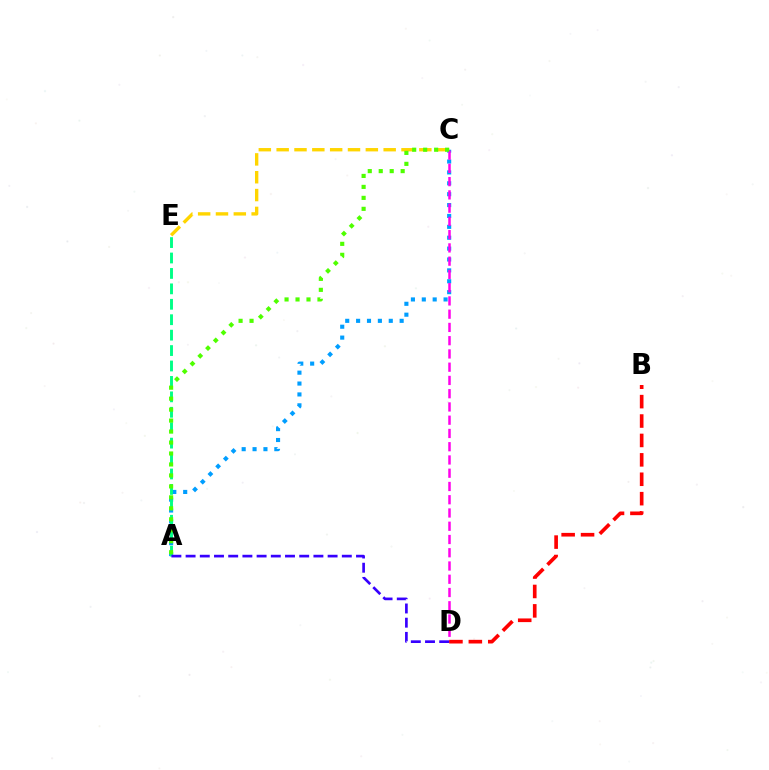{('C', 'E'): [{'color': '#ffd500', 'line_style': 'dashed', 'thickness': 2.42}], ('A', 'C'): [{'color': '#009eff', 'line_style': 'dotted', 'thickness': 2.96}, {'color': '#4fff00', 'line_style': 'dotted', 'thickness': 2.98}], ('A', 'E'): [{'color': '#00ff86', 'line_style': 'dashed', 'thickness': 2.1}], ('C', 'D'): [{'color': '#ff00ed', 'line_style': 'dashed', 'thickness': 1.8}], ('B', 'D'): [{'color': '#ff0000', 'line_style': 'dashed', 'thickness': 2.64}], ('A', 'D'): [{'color': '#3700ff', 'line_style': 'dashed', 'thickness': 1.93}]}